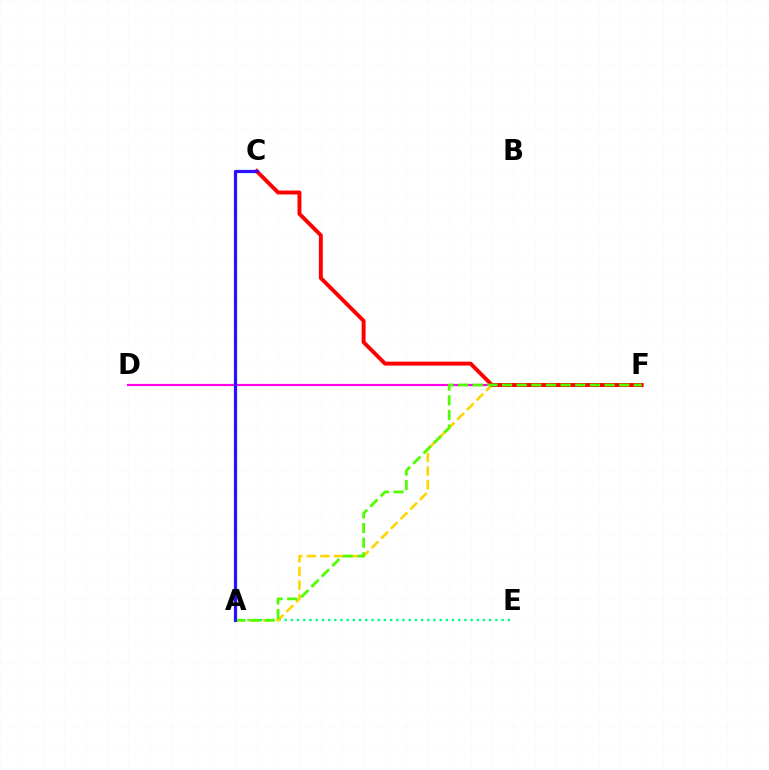{('D', 'F'): [{'color': '#ff00ed', 'line_style': 'solid', 'thickness': 1.57}], ('A', 'C'): [{'color': '#009eff', 'line_style': 'solid', 'thickness': 2.43}, {'color': '#3700ff', 'line_style': 'solid', 'thickness': 1.96}], ('A', 'E'): [{'color': '#00ff86', 'line_style': 'dotted', 'thickness': 1.68}], ('A', 'F'): [{'color': '#ffd500', 'line_style': 'dashed', 'thickness': 1.86}, {'color': '#4fff00', 'line_style': 'dashed', 'thickness': 1.99}], ('C', 'F'): [{'color': '#ff0000', 'line_style': 'solid', 'thickness': 2.83}]}